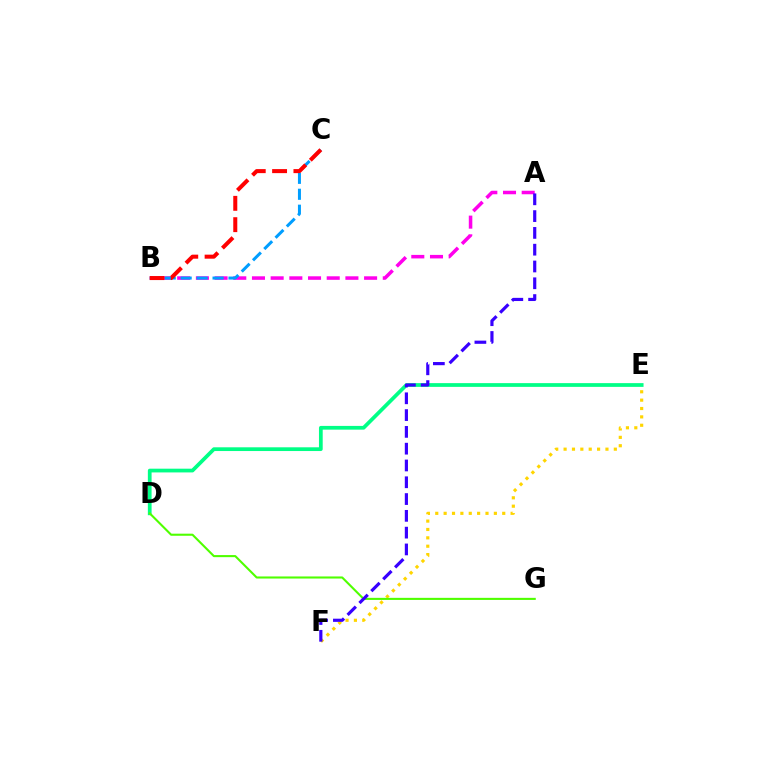{('D', 'E'): [{'color': '#00ff86', 'line_style': 'solid', 'thickness': 2.69}], ('E', 'F'): [{'color': '#ffd500', 'line_style': 'dotted', 'thickness': 2.27}], ('A', 'B'): [{'color': '#ff00ed', 'line_style': 'dashed', 'thickness': 2.54}], ('B', 'C'): [{'color': '#009eff', 'line_style': 'dashed', 'thickness': 2.17}, {'color': '#ff0000', 'line_style': 'dashed', 'thickness': 2.9}], ('D', 'G'): [{'color': '#4fff00', 'line_style': 'solid', 'thickness': 1.51}], ('A', 'F'): [{'color': '#3700ff', 'line_style': 'dashed', 'thickness': 2.28}]}